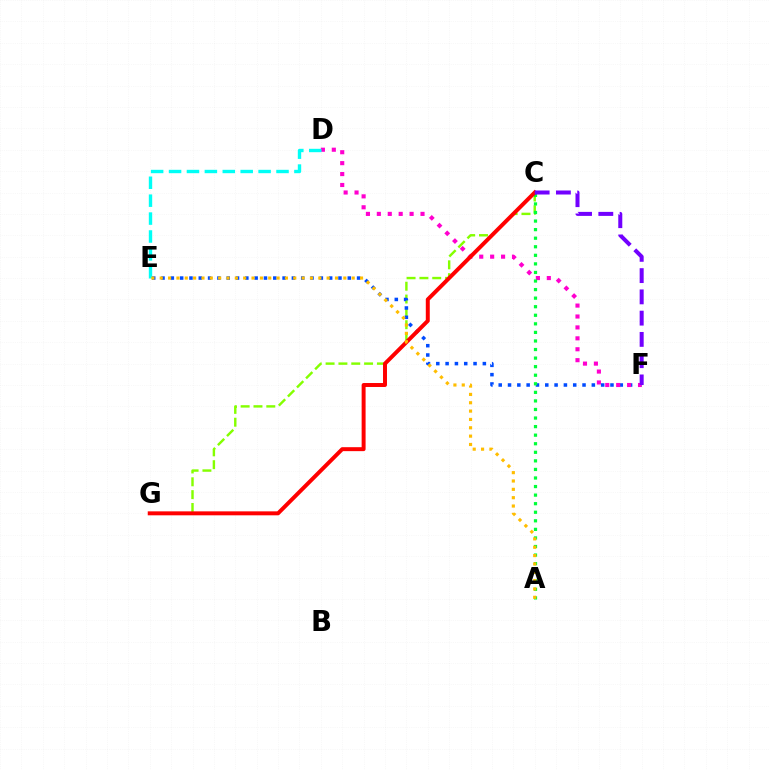{('C', 'G'): [{'color': '#84ff00', 'line_style': 'dashed', 'thickness': 1.74}, {'color': '#ff0000', 'line_style': 'solid', 'thickness': 2.85}], ('E', 'F'): [{'color': '#004bff', 'line_style': 'dotted', 'thickness': 2.53}], ('D', 'F'): [{'color': '#ff00cf', 'line_style': 'dotted', 'thickness': 2.97}], ('D', 'E'): [{'color': '#00fff6', 'line_style': 'dashed', 'thickness': 2.43}], ('A', 'C'): [{'color': '#00ff39', 'line_style': 'dotted', 'thickness': 2.33}], ('C', 'F'): [{'color': '#7200ff', 'line_style': 'dashed', 'thickness': 2.89}], ('A', 'E'): [{'color': '#ffbd00', 'line_style': 'dotted', 'thickness': 2.27}]}